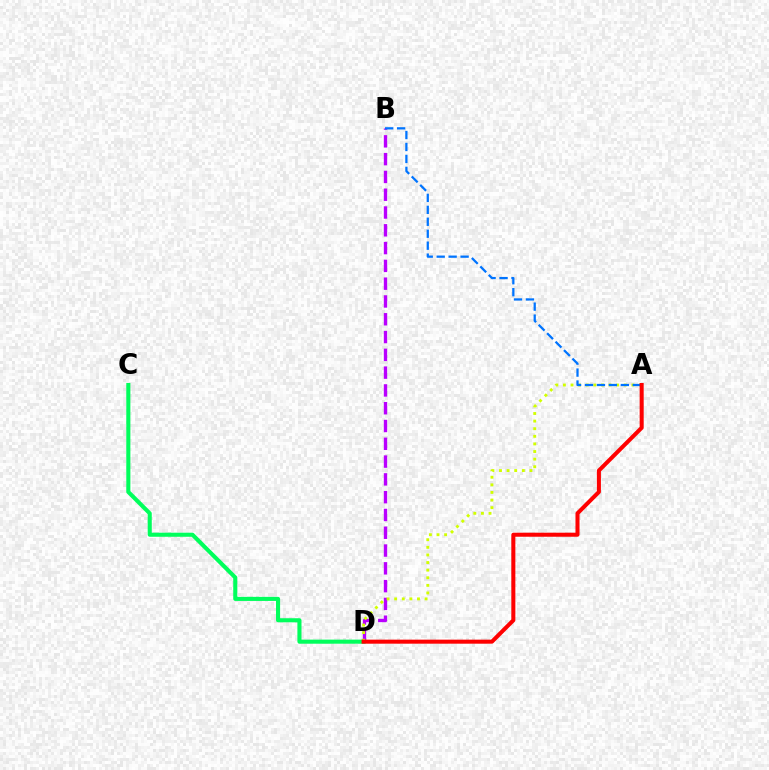{('B', 'D'): [{'color': '#b900ff', 'line_style': 'dashed', 'thickness': 2.42}], ('C', 'D'): [{'color': '#00ff5c', 'line_style': 'solid', 'thickness': 2.94}], ('A', 'D'): [{'color': '#d1ff00', 'line_style': 'dotted', 'thickness': 2.07}, {'color': '#ff0000', 'line_style': 'solid', 'thickness': 2.91}], ('A', 'B'): [{'color': '#0074ff', 'line_style': 'dashed', 'thickness': 1.62}]}